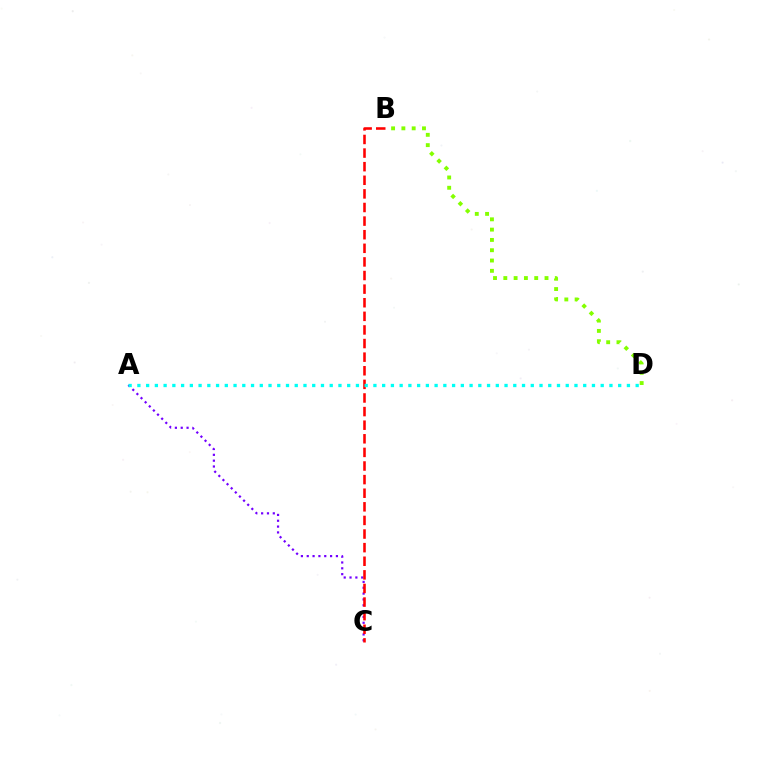{('B', 'D'): [{'color': '#84ff00', 'line_style': 'dotted', 'thickness': 2.8}], ('A', 'C'): [{'color': '#7200ff', 'line_style': 'dotted', 'thickness': 1.59}], ('B', 'C'): [{'color': '#ff0000', 'line_style': 'dashed', 'thickness': 1.85}], ('A', 'D'): [{'color': '#00fff6', 'line_style': 'dotted', 'thickness': 2.38}]}